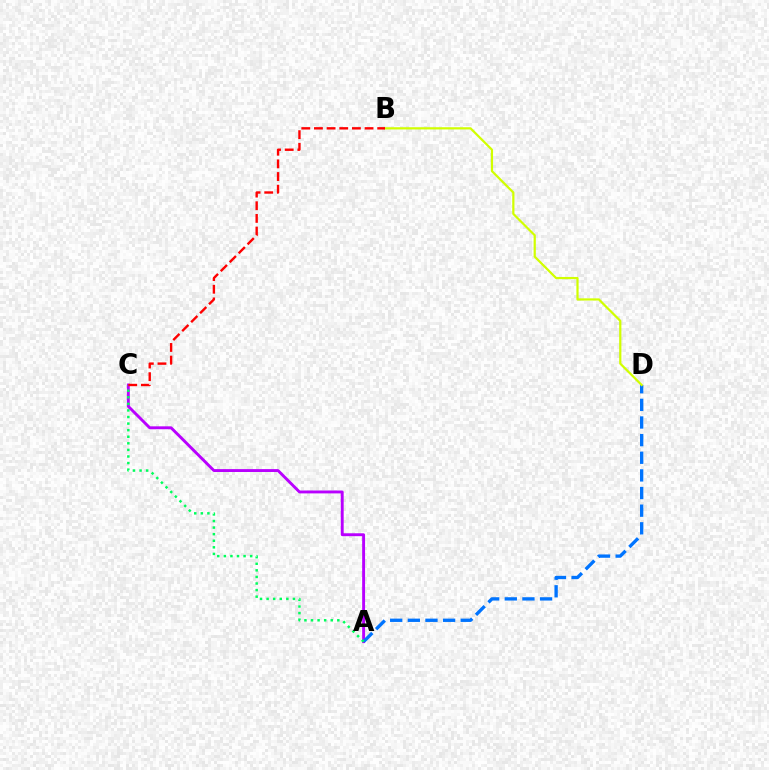{('A', 'C'): [{'color': '#b900ff', 'line_style': 'solid', 'thickness': 2.09}, {'color': '#00ff5c', 'line_style': 'dotted', 'thickness': 1.79}], ('A', 'D'): [{'color': '#0074ff', 'line_style': 'dashed', 'thickness': 2.4}], ('B', 'D'): [{'color': '#d1ff00', 'line_style': 'solid', 'thickness': 1.59}], ('B', 'C'): [{'color': '#ff0000', 'line_style': 'dashed', 'thickness': 1.72}]}